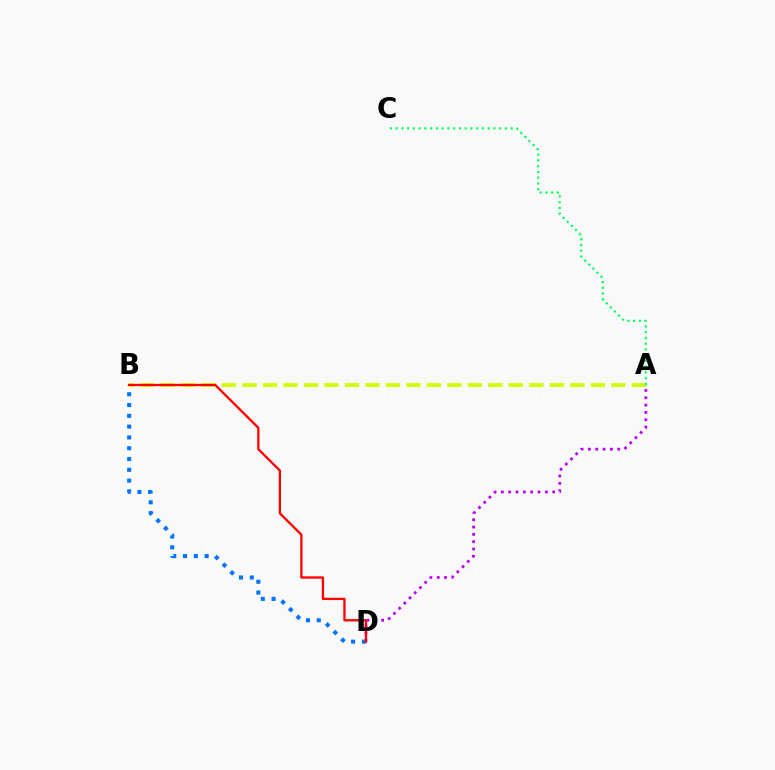{('A', 'D'): [{'color': '#b900ff', 'line_style': 'dotted', 'thickness': 1.99}], ('A', 'B'): [{'color': '#d1ff00', 'line_style': 'dashed', 'thickness': 2.78}], ('B', 'D'): [{'color': '#0074ff', 'line_style': 'dotted', 'thickness': 2.93}, {'color': '#ff0000', 'line_style': 'solid', 'thickness': 1.65}], ('A', 'C'): [{'color': '#00ff5c', 'line_style': 'dotted', 'thickness': 1.56}]}